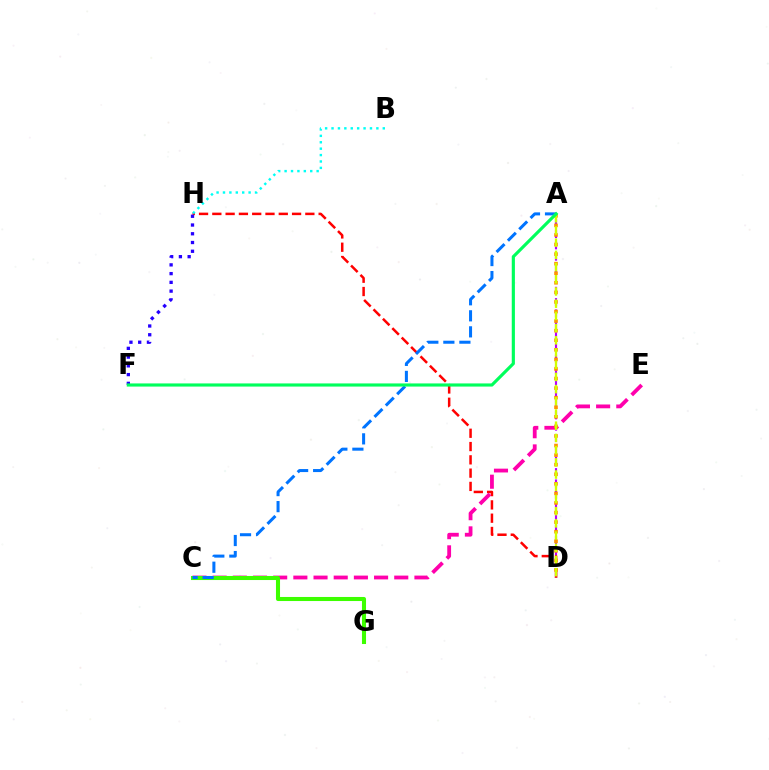{('A', 'D'): [{'color': '#b900ff', 'line_style': 'dashed', 'thickness': 1.54}, {'color': '#ff9400', 'line_style': 'dotted', 'thickness': 2.6}, {'color': '#d1ff00', 'line_style': 'dashed', 'thickness': 1.66}], ('D', 'H'): [{'color': '#ff0000', 'line_style': 'dashed', 'thickness': 1.81}], ('C', 'E'): [{'color': '#ff00ac', 'line_style': 'dashed', 'thickness': 2.74}], ('F', 'H'): [{'color': '#2500ff', 'line_style': 'dotted', 'thickness': 2.38}], ('B', 'H'): [{'color': '#00fff6', 'line_style': 'dotted', 'thickness': 1.74}], ('C', 'G'): [{'color': '#3dff00', 'line_style': 'solid', 'thickness': 2.93}], ('A', 'C'): [{'color': '#0074ff', 'line_style': 'dashed', 'thickness': 2.18}], ('A', 'F'): [{'color': '#00ff5c', 'line_style': 'solid', 'thickness': 2.27}]}